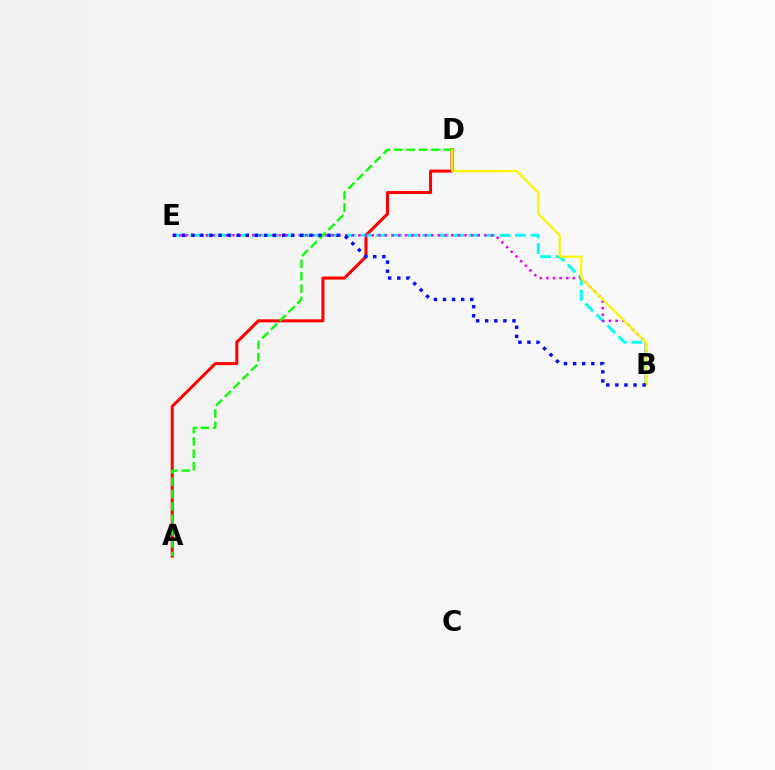{('A', 'D'): [{'color': '#ff0000', 'line_style': 'solid', 'thickness': 2.18}, {'color': '#08ff00', 'line_style': 'dashed', 'thickness': 1.68}], ('B', 'E'): [{'color': '#00fff6', 'line_style': 'dashed', 'thickness': 2.1}, {'color': '#ee00ff', 'line_style': 'dotted', 'thickness': 1.8}, {'color': '#0010ff', 'line_style': 'dotted', 'thickness': 2.47}], ('B', 'D'): [{'color': '#fcf500', 'line_style': 'solid', 'thickness': 1.61}]}